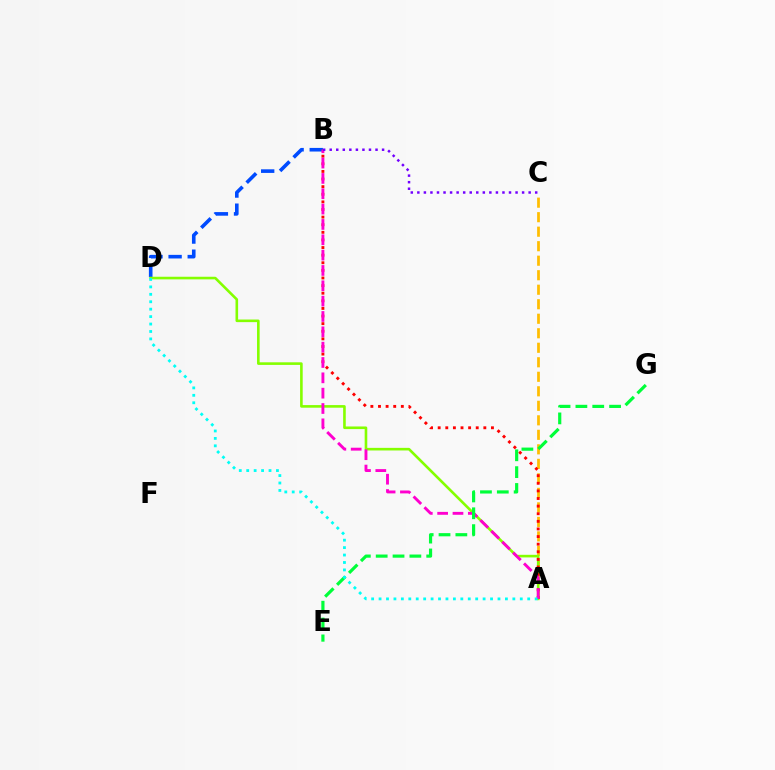{('B', 'D'): [{'color': '#004bff', 'line_style': 'dashed', 'thickness': 2.6}], ('A', 'C'): [{'color': '#ffbd00', 'line_style': 'dashed', 'thickness': 1.97}], ('A', 'D'): [{'color': '#84ff00', 'line_style': 'solid', 'thickness': 1.88}, {'color': '#00fff6', 'line_style': 'dotted', 'thickness': 2.02}], ('A', 'B'): [{'color': '#ff0000', 'line_style': 'dotted', 'thickness': 2.07}, {'color': '#ff00cf', 'line_style': 'dashed', 'thickness': 2.08}], ('E', 'G'): [{'color': '#00ff39', 'line_style': 'dashed', 'thickness': 2.29}], ('B', 'C'): [{'color': '#7200ff', 'line_style': 'dotted', 'thickness': 1.78}]}